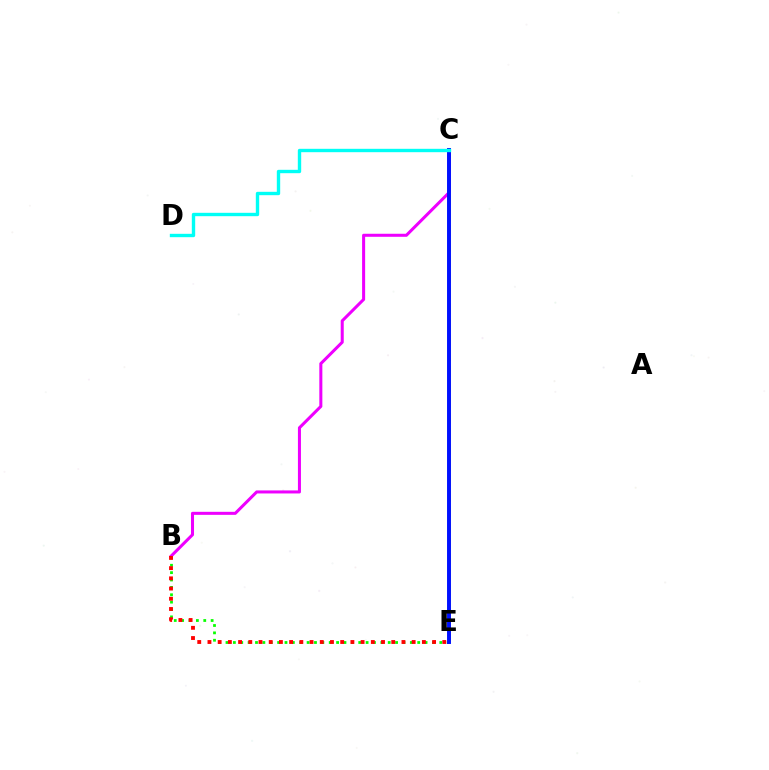{('C', 'E'): [{'color': '#fcf500', 'line_style': 'dashed', 'thickness': 2.12}, {'color': '#0010ff', 'line_style': 'solid', 'thickness': 2.84}], ('B', 'E'): [{'color': '#08ff00', 'line_style': 'dotted', 'thickness': 2.0}, {'color': '#ff0000', 'line_style': 'dotted', 'thickness': 2.77}], ('B', 'C'): [{'color': '#ee00ff', 'line_style': 'solid', 'thickness': 2.19}], ('C', 'D'): [{'color': '#00fff6', 'line_style': 'solid', 'thickness': 2.43}]}